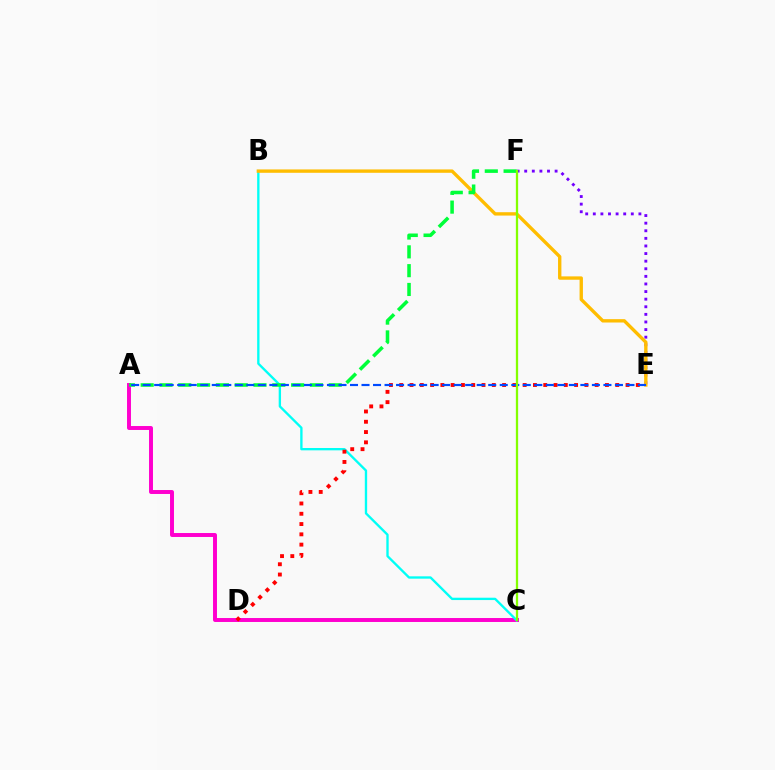{('A', 'C'): [{'color': '#ff00cf', 'line_style': 'solid', 'thickness': 2.84}], ('E', 'F'): [{'color': '#7200ff', 'line_style': 'dotted', 'thickness': 2.07}], ('B', 'C'): [{'color': '#00fff6', 'line_style': 'solid', 'thickness': 1.69}], ('B', 'E'): [{'color': '#ffbd00', 'line_style': 'solid', 'thickness': 2.42}], ('A', 'F'): [{'color': '#00ff39', 'line_style': 'dashed', 'thickness': 2.55}], ('D', 'E'): [{'color': '#ff0000', 'line_style': 'dotted', 'thickness': 2.79}], ('A', 'E'): [{'color': '#004bff', 'line_style': 'dashed', 'thickness': 1.56}], ('C', 'F'): [{'color': '#84ff00', 'line_style': 'solid', 'thickness': 1.64}]}